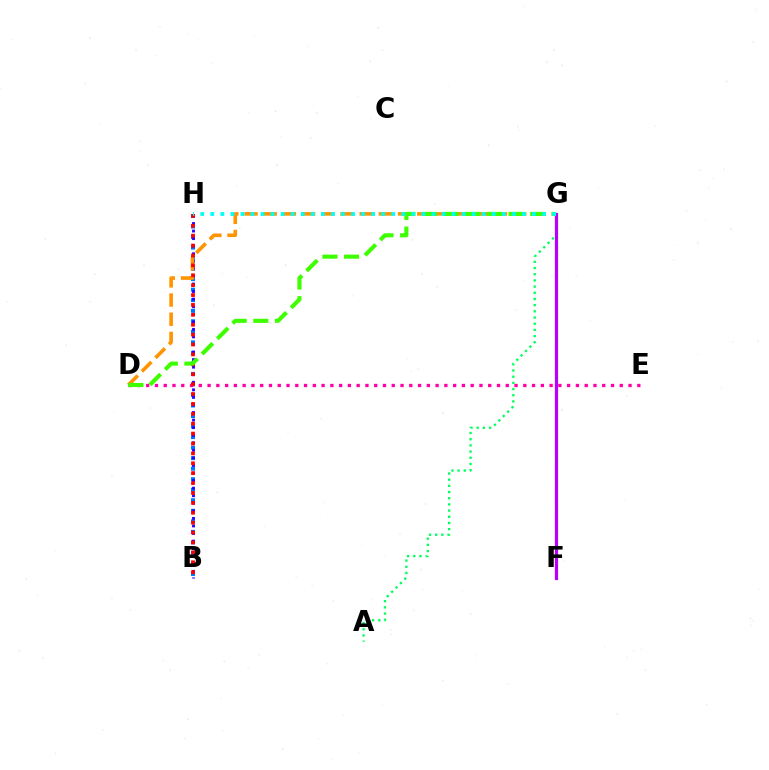{('B', 'H'): [{'color': '#0074ff', 'line_style': 'dotted', 'thickness': 2.86}, {'color': '#2500ff', 'line_style': 'dotted', 'thickness': 2.05}, {'color': '#ff0000', 'line_style': 'dotted', 'thickness': 2.69}], ('F', 'G'): [{'color': '#d1ff00', 'line_style': 'dotted', 'thickness': 1.63}, {'color': '#b900ff', 'line_style': 'solid', 'thickness': 2.3}], ('A', 'G'): [{'color': '#00ff5c', 'line_style': 'dotted', 'thickness': 1.68}], ('D', 'G'): [{'color': '#ff9400', 'line_style': 'dashed', 'thickness': 2.61}, {'color': '#3dff00', 'line_style': 'dashed', 'thickness': 2.94}], ('D', 'E'): [{'color': '#ff00ac', 'line_style': 'dotted', 'thickness': 2.38}], ('G', 'H'): [{'color': '#00fff6', 'line_style': 'dotted', 'thickness': 2.73}]}